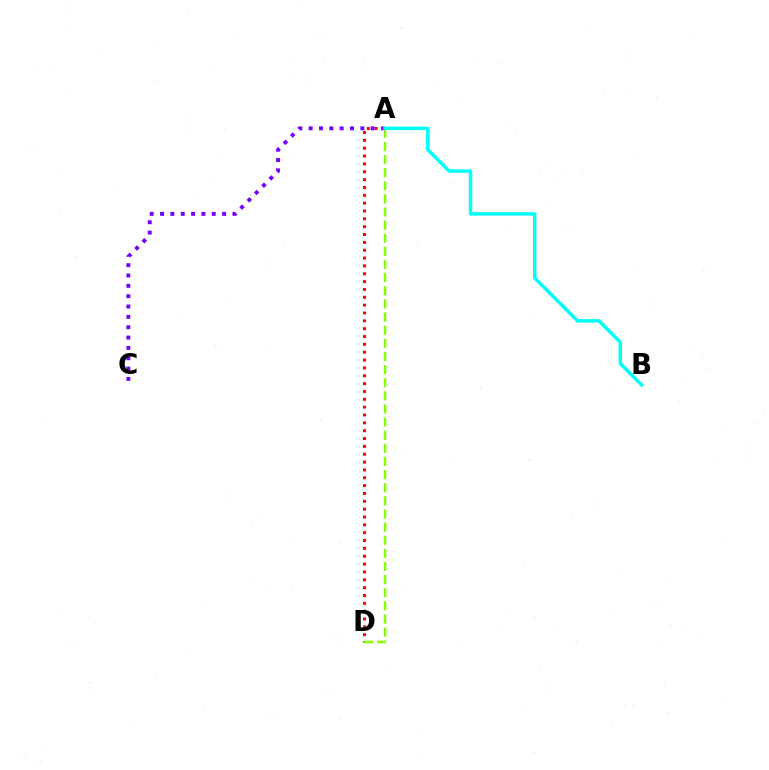{('A', 'D'): [{'color': '#ff0000', 'line_style': 'dotted', 'thickness': 2.13}, {'color': '#84ff00', 'line_style': 'dashed', 'thickness': 1.78}], ('A', 'C'): [{'color': '#7200ff', 'line_style': 'dotted', 'thickness': 2.81}], ('A', 'B'): [{'color': '#00fff6', 'line_style': 'solid', 'thickness': 2.5}]}